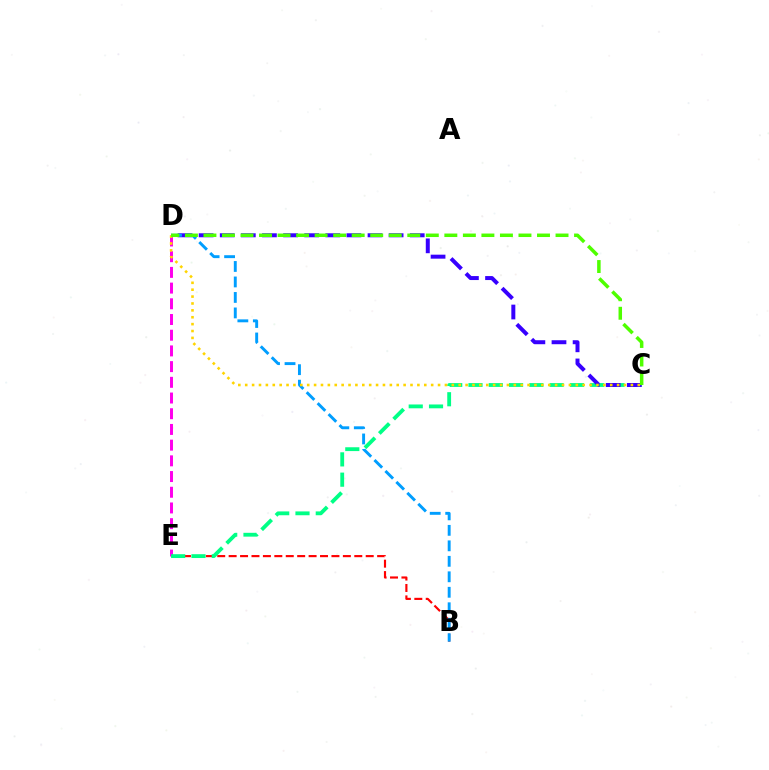{('D', 'E'): [{'color': '#ff00ed', 'line_style': 'dashed', 'thickness': 2.13}], ('B', 'E'): [{'color': '#ff0000', 'line_style': 'dashed', 'thickness': 1.55}], ('C', 'E'): [{'color': '#00ff86', 'line_style': 'dashed', 'thickness': 2.76}], ('C', 'D'): [{'color': '#3700ff', 'line_style': 'dashed', 'thickness': 2.87}, {'color': '#ffd500', 'line_style': 'dotted', 'thickness': 1.87}, {'color': '#4fff00', 'line_style': 'dashed', 'thickness': 2.52}], ('B', 'D'): [{'color': '#009eff', 'line_style': 'dashed', 'thickness': 2.1}]}